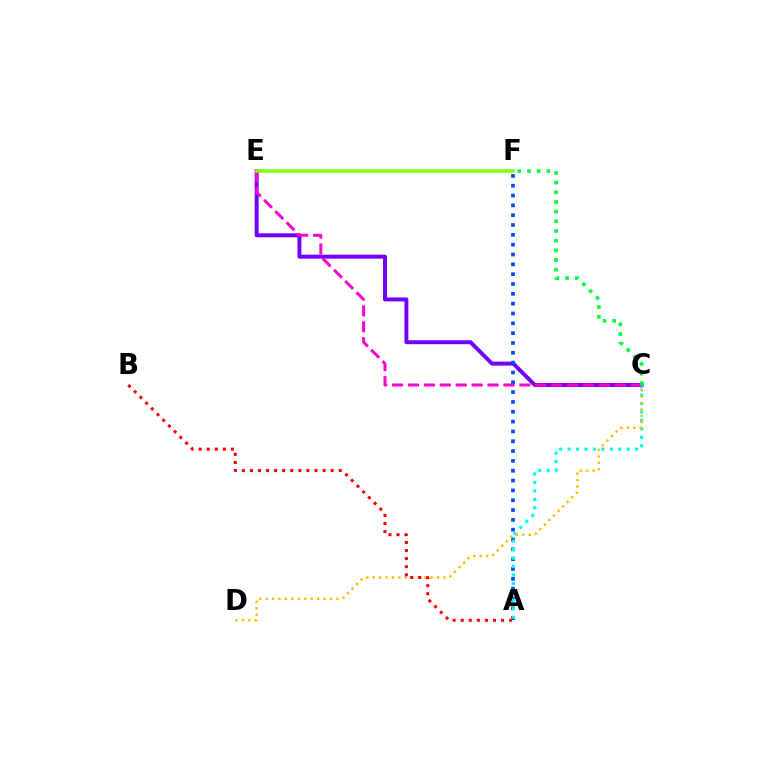{('C', 'E'): [{'color': '#7200ff', 'line_style': 'solid', 'thickness': 2.85}, {'color': '#ff00cf', 'line_style': 'dashed', 'thickness': 2.16}], ('A', 'F'): [{'color': '#004bff', 'line_style': 'dotted', 'thickness': 2.67}], ('A', 'C'): [{'color': '#00fff6', 'line_style': 'dotted', 'thickness': 2.3}], ('C', 'D'): [{'color': '#ffbd00', 'line_style': 'dotted', 'thickness': 1.75}], ('A', 'B'): [{'color': '#ff0000', 'line_style': 'dotted', 'thickness': 2.19}], ('C', 'F'): [{'color': '#00ff39', 'line_style': 'dotted', 'thickness': 2.63}], ('E', 'F'): [{'color': '#84ff00', 'line_style': 'solid', 'thickness': 2.53}]}